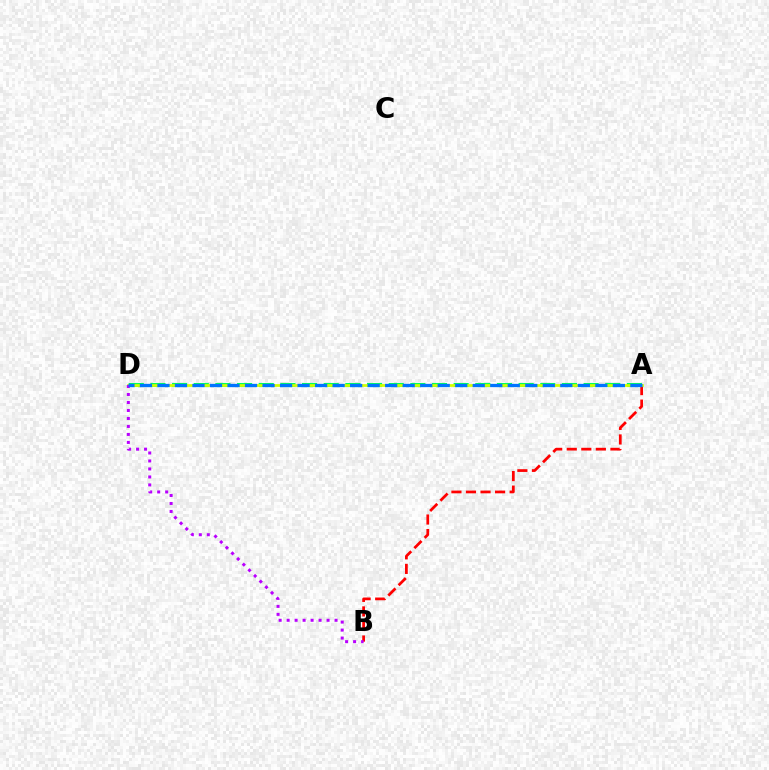{('A', 'B'): [{'color': '#ff0000', 'line_style': 'dashed', 'thickness': 1.98}], ('A', 'D'): [{'color': '#00ff5c', 'line_style': 'dashed', 'thickness': 2.94}, {'color': '#d1ff00', 'line_style': 'solid', 'thickness': 1.96}, {'color': '#0074ff', 'line_style': 'dashed', 'thickness': 2.38}], ('B', 'D'): [{'color': '#b900ff', 'line_style': 'dotted', 'thickness': 2.17}]}